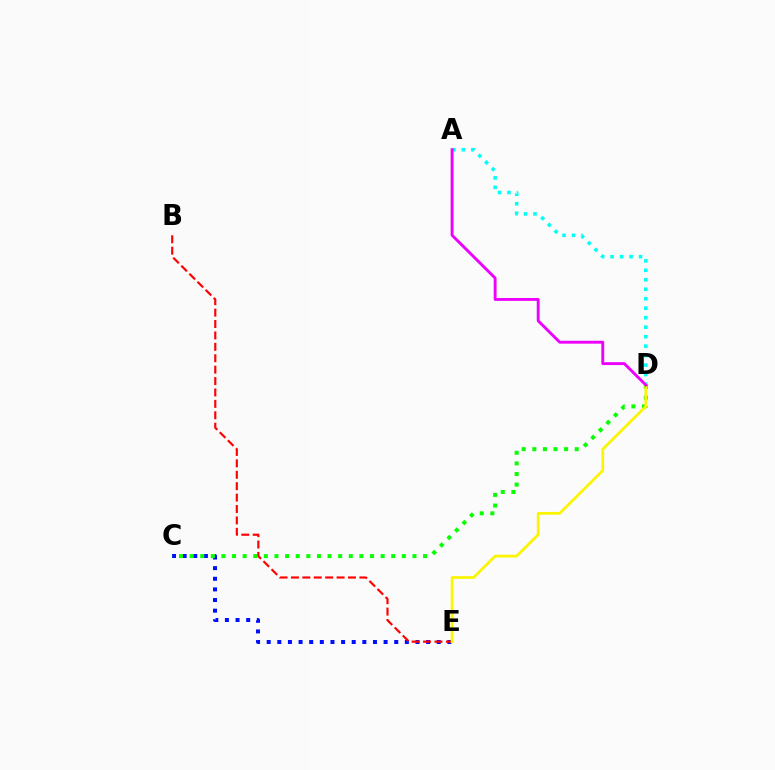{('A', 'D'): [{'color': '#00fff6', 'line_style': 'dotted', 'thickness': 2.57}, {'color': '#ee00ff', 'line_style': 'solid', 'thickness': 2.08}], ('C', 'E'): [{'color': '#0010ff', 'line_style': 'dotted', 'thickness': 2.89}], ('C', 'D'): [{'color': '#08ff00', 'line_style': 'dotted', 'thickness': 2.88}], ('B', 'E'): [{'color': '#ff0000', 'line_style': 'dashed', 'thickness': 1.55}], ('D', 'E'): [{'color': '#fcf500', 'line_style': 'solid', 'thickness': 1.99}]}